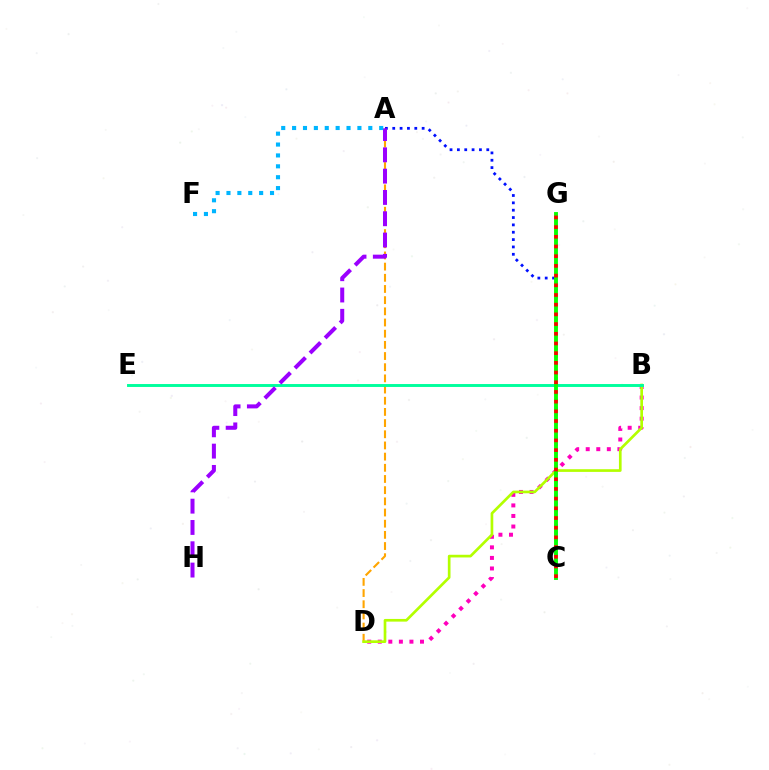{('A', 'D'): [{'color': '#ffa500', 'line_style': 'dashed', 'thickness': 1.52}], ('B', 'D'): [{'color': '#ff00bd', 'line_style': 'dotted', 'thickness': 2.87}, {'color': '#b3ff00', 'line_style': 'solid', 'thickness': 1.93}], ('A', 'C'): [{'color': '#0010ff', 'line_style': 'dotted', 'thickness': 2.0}], ('B', 'E'): [{'color': '#00ff9d', 'line_style': 'solid', 'thickness': 2.11}], ('A', 'H'): [{'color': '#9b00ff', 'line_style': 'dashed', 'thickness': 2.89}], ('C', 'G'): [{'color': '#08ff00', 'line_style': 'solid', 'thickness': 2.8}, {'color': '#ff0000', 'line_style': 'dotted', 'thickness': 2.63}], ('A', 'F'): [{'color': '#00b5ff', 'line_style': 'dotted', 'thickness': 2.96}]}